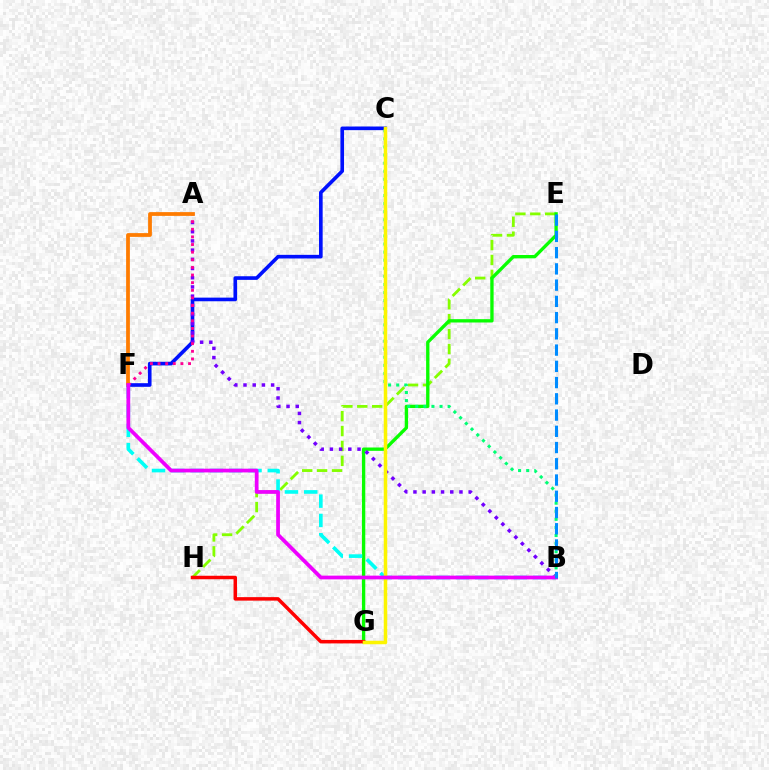{('E', 'H'): [{'color': '#84ff00', 'line_style': 'dashed', 'thickness': 2.02}], ('C', 'F'): [{'color': '#0010ff', 'line_style': 'solid', 'thickness': 2.62}], ('E', 'G'): [{'color': '#08ff00', 'line_style': 'solid', 'thickness': 2.4}], ('A', 'B'): [{'color': '#7200ff', 'line_style': 'dotted', 'thickness': 2.5}], ('A', 'F'): [{'color': '#ff0094', 'line_style': 'dotted', 'thickness': 2.07}, {'color': '#ff7c00', 'line_style': 'solid', 'thickness': 2.71}], ('G', 'H'): [{'color': '#ff0000', 'line_style': 'solid', 'thickness': 2.51}], ('B', 'F'): [{'color': '#00fff6', 'line_style': 'dashed', 'thickness': 2.62}, {'color': '#ee00ff', 'line_style': 'solid', 'thickness': 2.69}], ('B', 'C'): [{'color': '#00ff74', 'line_style': 'dotted', 'thickness': 2.2}], ('C', 'G'): [{'color': '#fcf500', 'line_style': 'solid', 'thickness': 2.52}], ('B', 'E'): [{'color': '#008cff', 'line_style': 'dashed', 'thickness': 2.21}]}